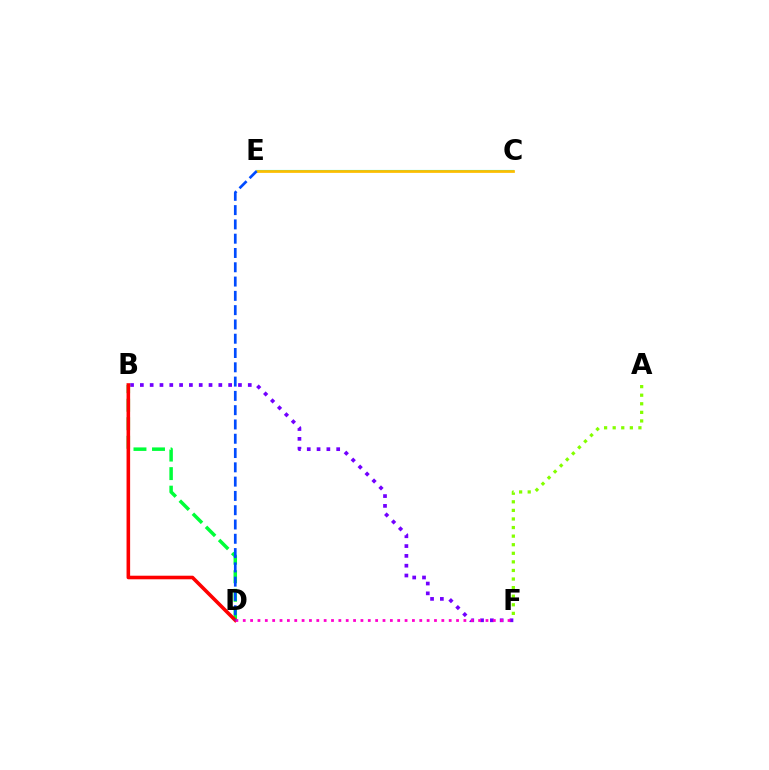{('A', 'F'): [{'color': '#84ff00', 'line_style': 'dotted', 'thickness': 2.33}], ('B', 'F'): [{'color': '#7200ff', 'line_style': 'dotted', 'thickness': 2.67}], ('B', 'D'): [{'color': '#00ff39', 'line_style': 'dashed', 'thickness': 2.52}, {'color': '#ff0000', 'line_style': 'solid', 'thickness': 2.58}], ('C', 'E'): [{'color': '#00fff6', 'line_style': 'solid', 'thickness': 1.53}, {'color': '#ffbd00', 'line_style': 'solid', 'thickness': 1.98}], ('D', 'F'): [{'color': '#ff00cf', 'line_style': 'dotted', 'thickness': 2.0}], ('D', 'E'): [{'color': '#004bff', 'line_style': 'dashed', 'thickness': 1.94}]}